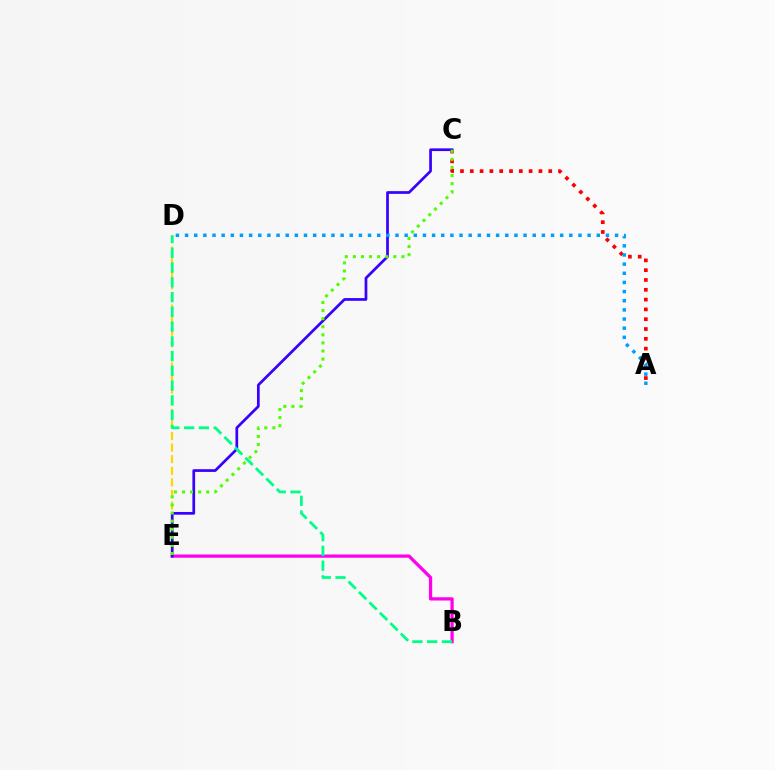{('B', 'E'): [{'color': '#ff00ed', 'line_style': 'solid', 'thickness': 2.34}], ('D', 'E'): [{'color': '#ffd500', 'line_style': 'dashed', 'thickness': 1.57}], ('A', 'C'): [{'color': '#ff0000', 'line_style': 'dotted', 'thickness': 2.66}], ('C', 'E'): [{'color': '#3700ff', 'line_style': 'solid', 'thickness': 1.96}, {'color': '#4fff00', 'line_style': 'dotted', 'thickness': 2.2}], ('A', 'D'): [{'color': '#009eff', 'line_style': 'dotted', 'thickness': 2.49}], ('B', 'D'): [{'color': '#00ff86', 'line_style': 'dashed', 'thickness': 2.0}]}